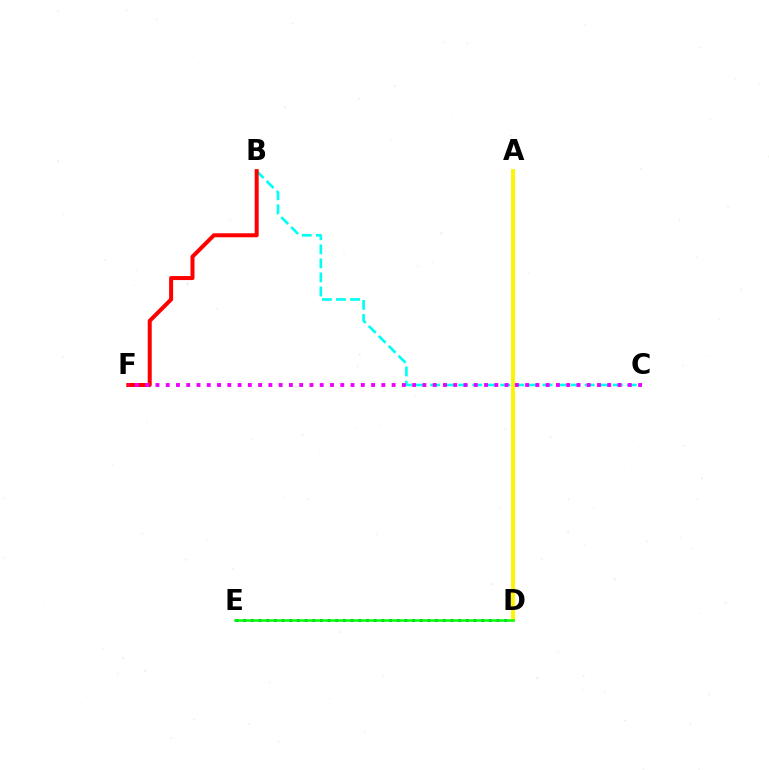{('B', 'C'): [{'color': '#00fff6', 'line_style': 'dashed', 'thickness': 1.91}], ('D', 'E'): [{'color': '#0010ff', 'line_style': 'dotted', 'thickness': 2.09}, {'color': '#08ff00', 'line_style': 'solid', 'thickness': 1.82}], ('B', 'F'): [{'color': '#ff0000', 'line_style': 'solid', 'thickness': 2.89}], ('A', 'D'): [{'color': '#fcf500', 'line_style': 'solid', 'thickness': 2.77}], ('C', 'F'): [{'color': '#ee00ff', 'line_style': 'dotted', 'thickness': 2.79}]}